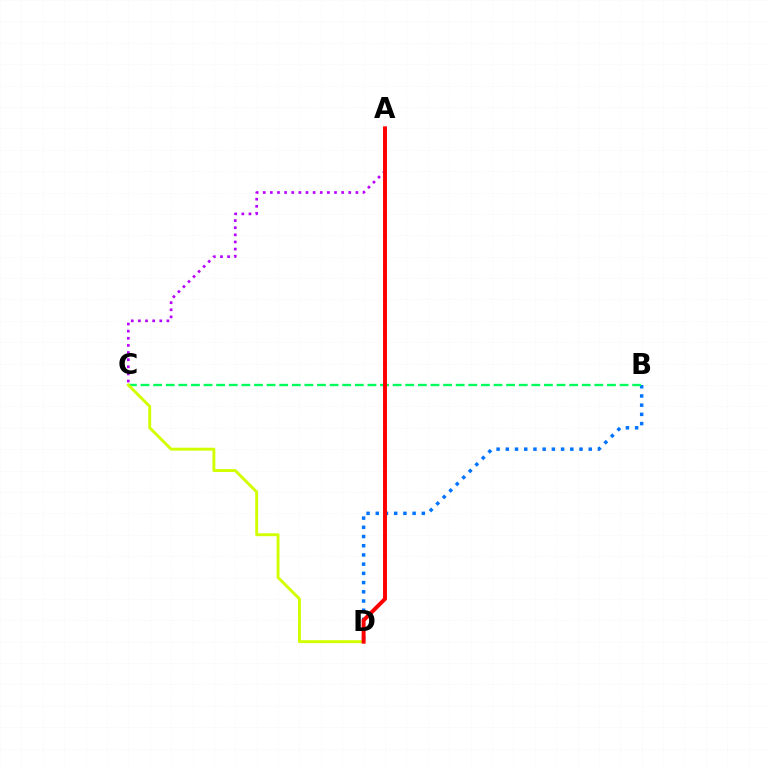{('B', 'D'): [{'color': '#0074ff', 'line_style': 'dotted', 'thickness': 2.5}], ('B', 'C'): [{'color': '#00ff5c', 'line_style': 'dashed', 'thickness': 1.71}], ('A', 'C'): [{'color': '#b900ff', 'line_style': 'dotted', 'thickness': 1.94}], ('C', 'D'): [{'color': '#d1ff00', 'line_style': 'solid', 'thickness': 2.09}], ('A', 'D'): [{'color': '#ff0000', 'line_style': 'solid', 'thickness': 2.83}]}